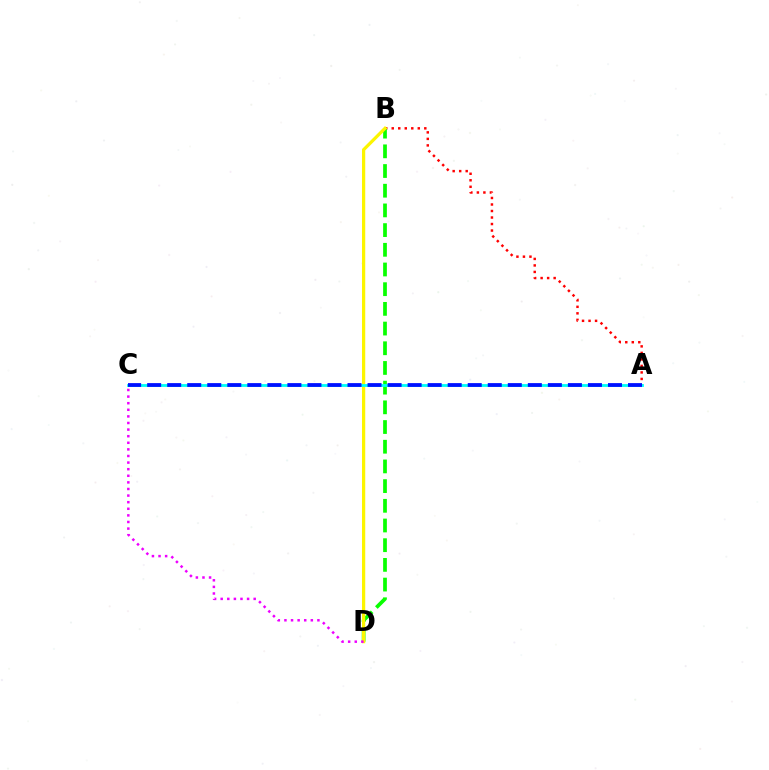{('A', 'B'): [{'color': '#ff0000', 'line_style': 'dotted', 'thickness': 1.77}], ('B', 'D'): [{'color': '#08ff00', 'line_style': 'dashed', 'thickness': 2.68}, {'color': '#fcf500', 'line_style': 'solid', 'thickness': 2.33}], ('A', 'C'): [{'color': '#00fff6', 'line_style': 'solid', 'thickness': 2.03}, {'color': '#0010ff', 'line_style': 'dashed', 'thickness': 2.72}], ('C', 'D'): [{'color': '#ee00ff', 'line_style': 'dotted', 'thickness': 1.79}]}